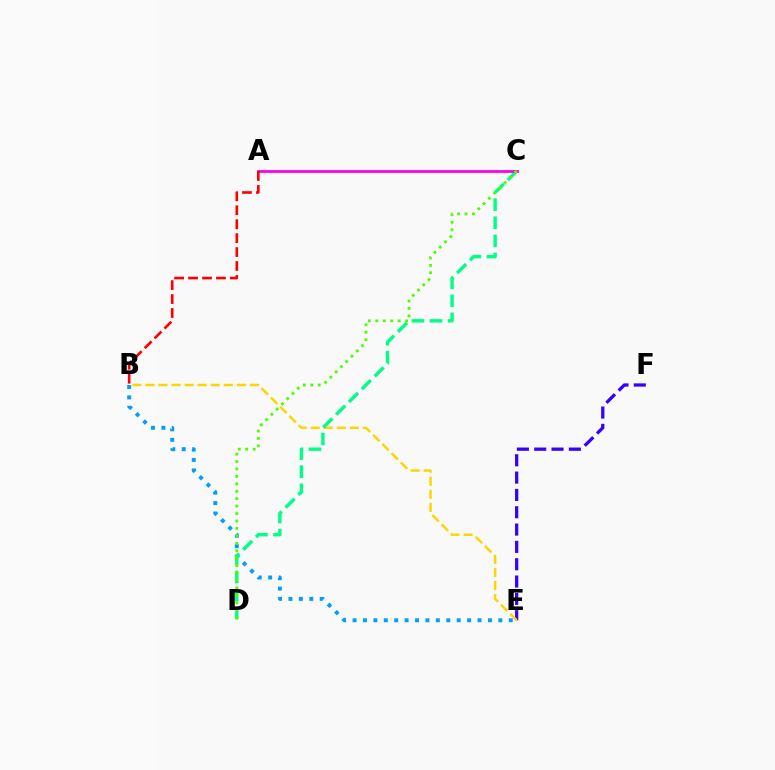{('E', 'F'): [{'color': '#3700ff', 'line_style': 'dashed', 'thickness': 2.35}], ('B', 'E'): [{'color': '#009eff', 'line_style': 'dotted', 'thickness': 2.83}, {'color': '#ffd500', 'line_style': 'dashed', 'thickness': 1.77}], ('C', 'D'): [{'color': '#00ff86', 'line_style': 'dashed', 'thickness': 2.46}, {'color': '#4fff00', 'line_style': 'dotted', 'thickness': 2.02}], ('A', 'C'): [{'color': '#ff00ed', 'line_style': 'solid', 'thickness': 2.02}], ('A', 'B'): [{'color': '#ff0000', 'line_style': 'dashed', 'thickness': 1.89}]}